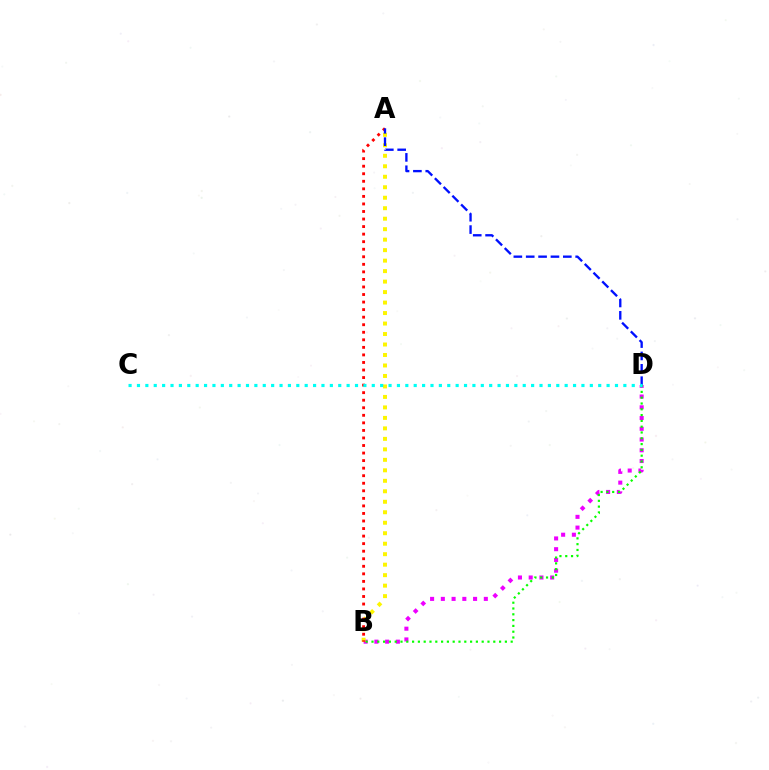{('B', 'D'): [{'color': '#ee00ff', 'line_style': 'dotted', 'thickness': 2.92}, {'color': '#08ff00', 'line_style': 'dotted', 'thickness': 1.58}], ('A', 'B'): [{'color': '#fcf500', 'line_style': 'dotted', 'thickness': 2.85}, {'color': '#ff0000', 'line_style': 'dotted', 'thickness': 2.05}], ('A', 'D'): [{'color': '#0010ff', 'line_style': 'dashed', 'thickness': 1.68}], ('C', 'D'): [{'color': '#00fff6', 'line_style': 'dotted', 'thickness': 2.28}]}